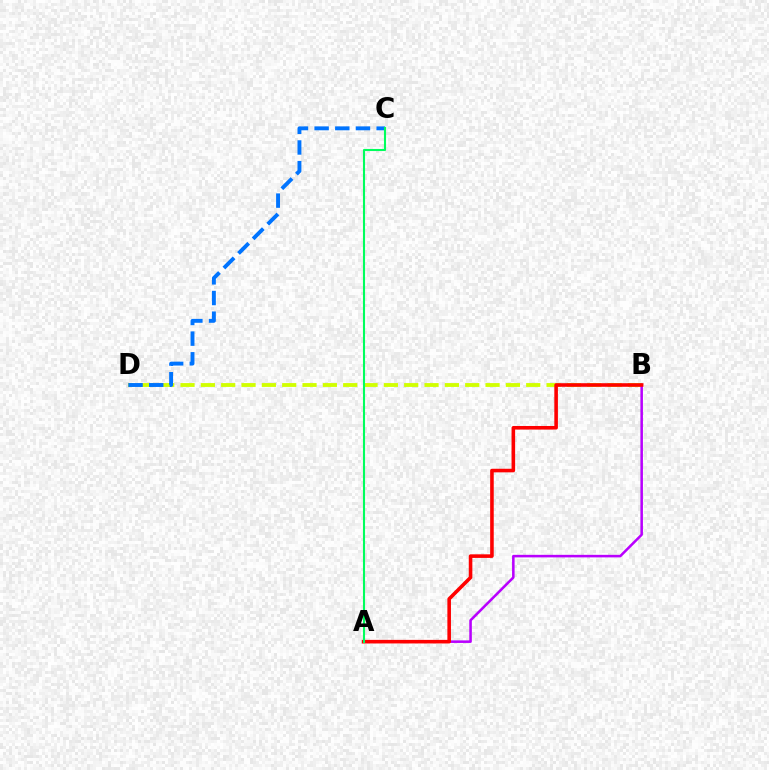{('B', 'D'): [{'color': '#d1ff00', 'line_style': 'dashed', 'thickness': 2.76}], ('C', 'D'): [{'color': '#0074ff', 'line_style': 'dashed', 'thickness': 2.81}], ('A', 'B'): [{'color': '#b900ff', 'line_style': 'solid', 'thickness': 1.83}, {'color': '#ff0000', 'line_style': 'solid', 'thickness': 2.58}], ('A', 'C'): [{'color': '#00ff5c', 'line_style': 'solid', 'thickness': 1.51}]}